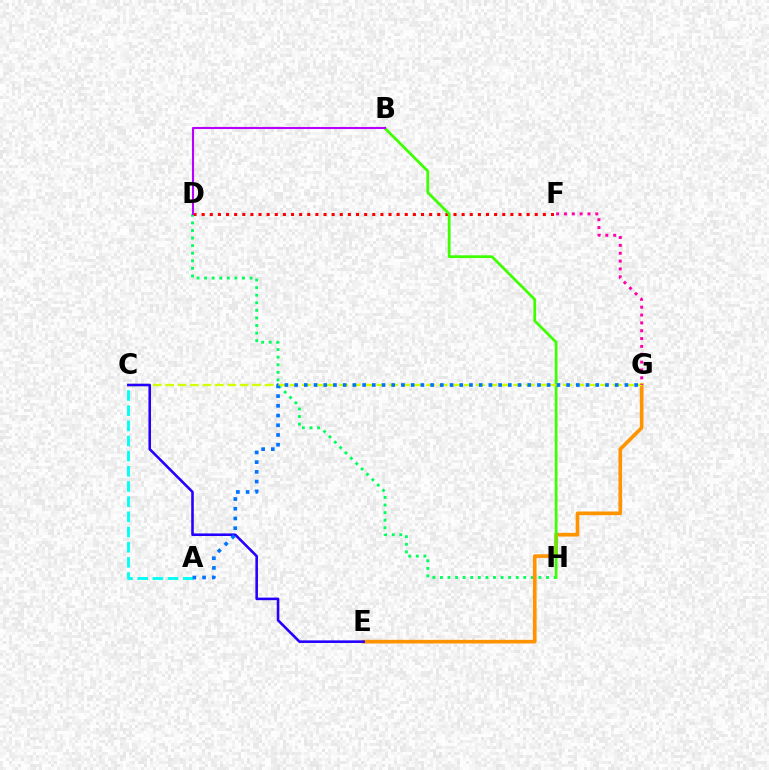{('D', 'F'): [{'color': '#ff0000', 'line_style': 'dotted', 'thickness': 2.21}], ('D', 'H'): [{'color': '#00ff5c', 'line_style': 'dotted', 'thickness': 2.06}], ('A', 'C'): [{'color': '#00fff6', 'line_style': 'dashed', 'thickness': 2.06}], ('E', 'G'): [{'color': '#ff9400', 'line_style': 'solid', 'thickness': 2.63}], ('B', 'H'): [{'color': '#3dff00', 'line_style': 'solid', 'thickness': 1.97}], ('C', 'G'): [{'color': '#d1ff00', 'line_style': 'dashed', 'thickness': 1.69}], ('C', 'E'): [{'color': '#2500ff', 'line_style': 'solid', 'thickness': 1.86}], ('A', 'G'): [{'color': '#0074ff', 'line_style': 'dotted', 'thickness': 2.64}], ('F', 'G'): [{'color': '#ff00ac', 'line_style': 'dotted', 'thickness': 2.13}], ('B', 'D'): [{'color': '#b900ff', 'line_style': 'solid', 'thickness': 1.51}]}